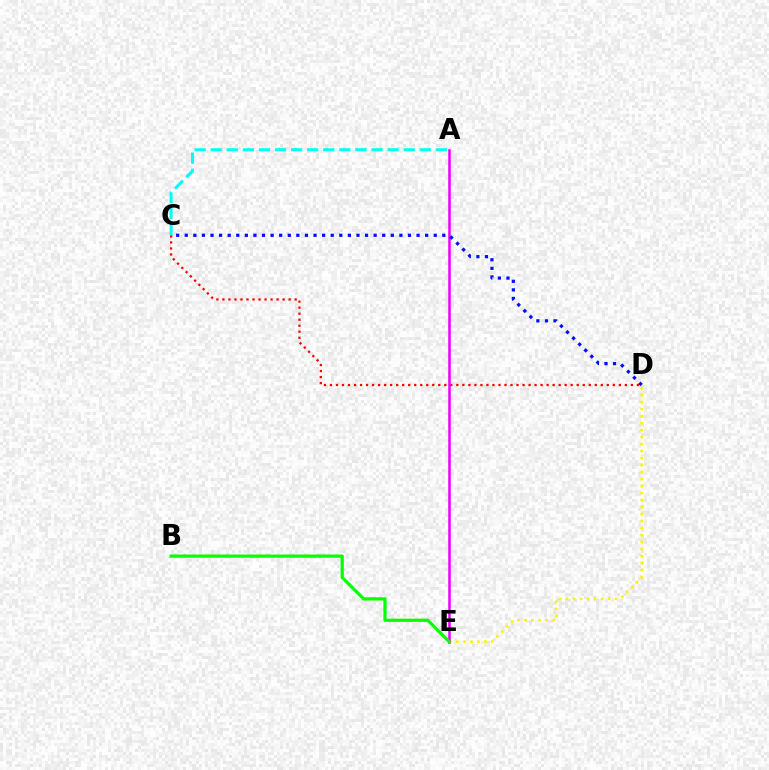{('C', 'D'): [{'color': '#ff0000', 'line_style': 'dotted', 'thickness': 1.64}, {'color': '#0010ff', 'line_style': 'dotted', 'thickness': 2.33}], ('D', 'E'): [{'color': '#fcf500', 'line_style': 'dotted', 'thickness': 1.9}], ('A', 'E'): [{'color': '#ee00ff', 'line_style': 'solid', 'thickness': 1.82}], ('B', 'E'): [{'color': '#08ff00', 'line_style': 'solid', 'thickness': 2.33}], ('A', 'C'): [{'color': '#00fff6', 'line_style': 'dashed', 'thickness': 2.18}]}